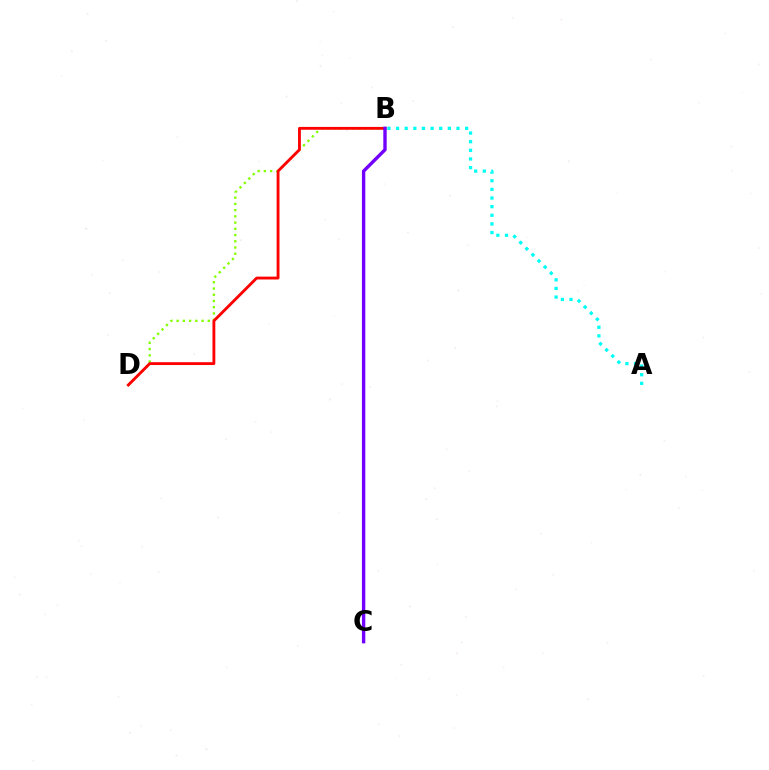{('B', 'D'): [{'color': '#84ff00', 'line_style': 'dotted', 'thickness': 1.69}, {'color': '#ff0000', 'line_style': 'solid', 'thickness': 2.05}], ('A', 'B'): [{'color': '#00fff6', 'line_style': 'dotted', 'thickness': 2.35}], ('B', 'C'): [{'color': '#7200ff', 'line_style': 'solid', 'thickness': 2.43}]}